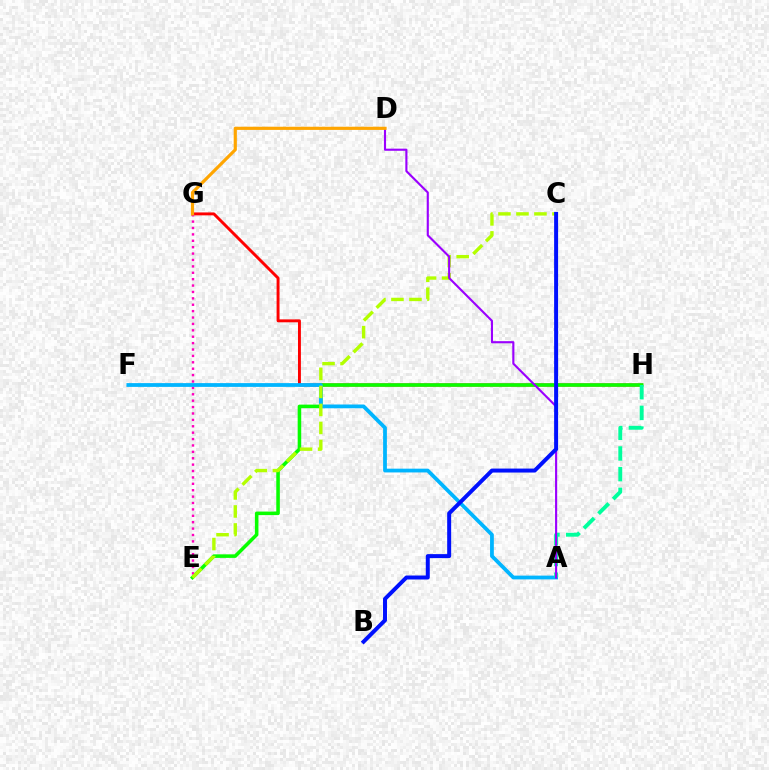{('G', 'H'): [{'color': '#ff0000', 'line_style': 'solid', 'thickness': 2.1}], ('E', 'H'): [{'color': '#08ff00', 'line_style': 'solid', 'thickness': 2.55}], ('E', 'G'): [{'color': '#ff00bd', 'line_style': 'dotted', 'thickness': 1.74}], ('A', 'F'): [{'color': '#00b5ff', 'line_style': 'solid', 'thickness': 2.72}], ('C', 'E'): [{'color': '#b3ff00', 'line_style': 'dashed', 'thickness': 2.45}], ('A', 'H'): [{'color': '#00ff9d', 'line_style': 'dashed', 'thickness': 2.81}], ('A', 'D'): [{'color': '#9b00ff', 'line_style': 'solid', 'thickness': 1.53}], ('D', 'G'): [{'color': '#ffa500', 'line_style': 'solid', 'thickness': 2.28}], ('B', 'C'): [{'color': '#0010ff', 'line_style': 'solid', 'thickness': 2.86}]}